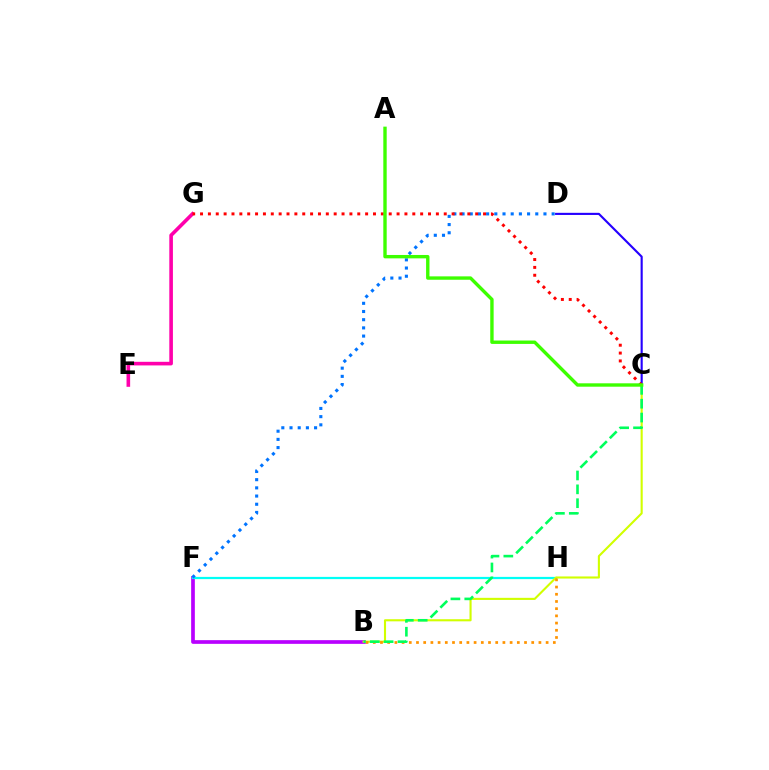{('B', 'F'): [{'color': '#b900ff', 'line_style': 'solid', 'thickness': 2.66}], ('E', 'G'): [{'color': '#ff00ac', 'line_style': 'solid', 'thickness': 2.6}], ('F', 'H'): [{'color': '#00fff6', 'line_style': 'solid', 'thickness': 1.6}], ('D', 'F'): [{'color': '#0074ff', 'line_style': 'dotted', 'thickness': 2.23}], ('B', 'C'): [{'color': '#d1ff00', 'line_style': 'solid', 'thickness': 1.52}, {'color': '#00ff5c', 'line_style': 'dashed', 'thickness': 1.88}], ('C', 'D'): [{'color': '#2500ff', 'line_style': 'solid', 'thickness': 1.53}], ('B', 'H'): [{'color': '#ff9400', 'line_style': 'dotted', 'thickness': 1.96}], ('C', 'G'): [{'color': '#ff0000', 'line_style': 'dotted', 'thickness': 2.14}], ('A', 'C'): [{'color': '#3dff00', 'line_style': 'solid', 'thickness': 2.44}]}